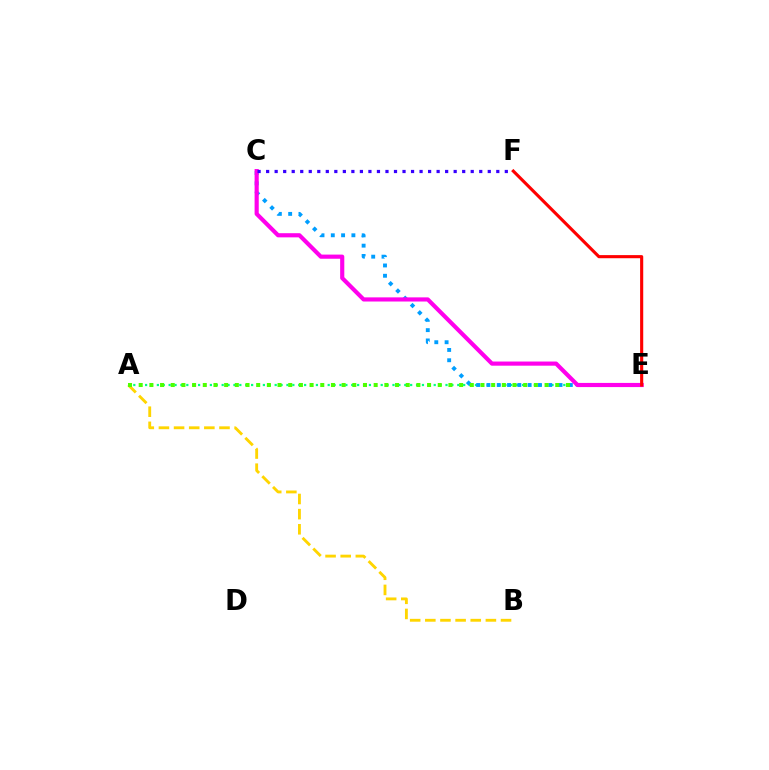{('A', 'B'): [{'color': '#ffd500', 'line_style': 'dashed', 'thickness': 2.06}], ('A', 'E'): [{'color': '#00ff86', 'line_style': 'dotted', 'thickness': 1.6}, {'color': '#4fff00', 'line_style': 'dotted', 'thickness': 2.9}], ('C', 'E'): [{'color': '#009eff', 'line_style': 'dotted', 'thickness': 2.8}, {'color': '#ff00ed', 'line_style': 'solid', 'thickness': 2.99}], ('C', 'F'): [{'color': '#3700ff', 'line_style': 'dotted', 'thickness': 2.32}], ('E', 'F'): [{'color': '#ff0000', 'line_style': 'solid', 'thickness': 2.24}]}